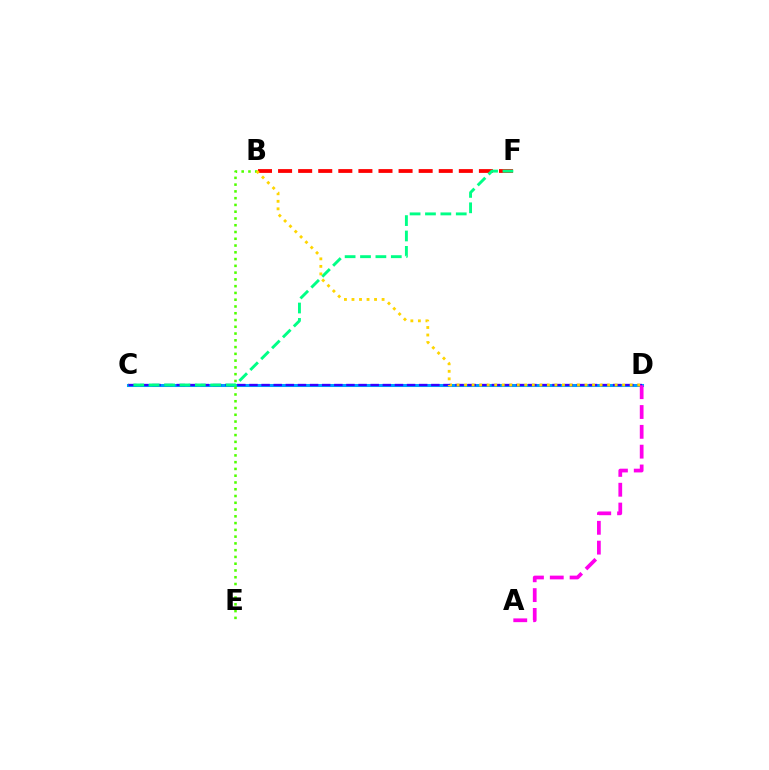{('C', 'D'): [{'color': '#009eff', 'line_style': 'solid', 'thickness': 2.19}, {'color': '#3700ff', 'line_style': 'dashed', 'thickness': 1.65}], ('B', 'F'): [{'color': '#ff0000', 'line_style': 'dashed', 'thickness': 2.73}], ('B', 'E'): [{'color': '#4fff00', 'line_style': 'dotted', 'thickness': 1.84}], ('A', 'D'): [{'color': '#ff00ed', 'line_style': 'dashed', 'thickness': 2.69}], ('C', 'F'): [{'color': '#00ff86', 'line_style': 'dashed', 'thickness': 2.09}], ('B', 'D'): [{'color': '#ffd500', 'line_style': 'dotted', 'thickness': 2.04}]}